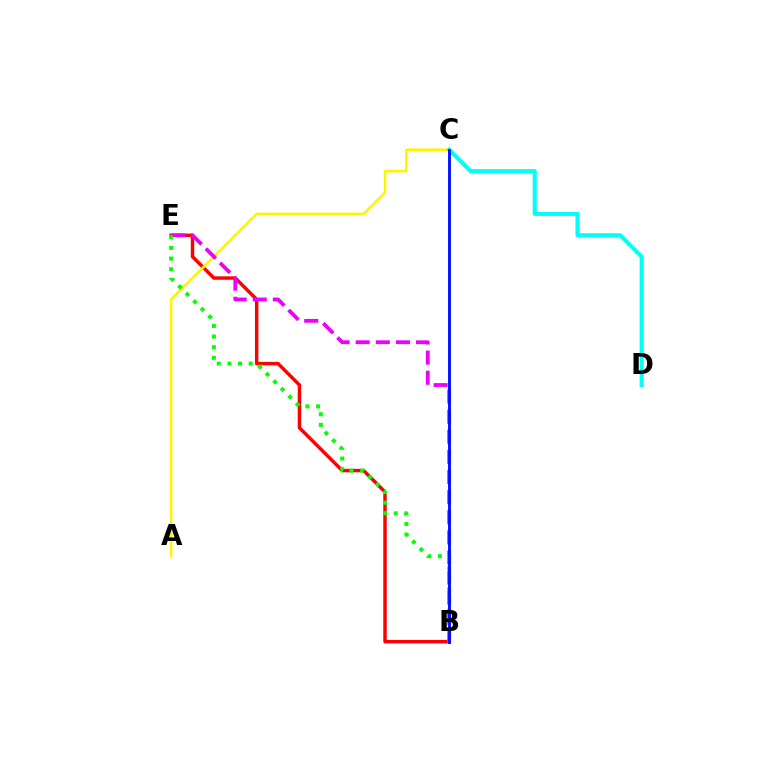{('B', 'E'): [{'color': '#ff0000', 'line_style': 'solid', 'thickness': 2.48}, {'color': '#ee00ff', 'line_style': 'dashed', 'thickness': 2.73}, {'color': '#08ff00', 'line_style': 'dotted', 'thickness': 2.89}], ('A', 'C'): [{'color': '#fcf500', 'line_style': 'solid', 'thickness': 1.84}], ('C', 'D'): [{'color': '#00fff6', 'line_style': 'solid', 'thickness': 2.95}], ('B', 'C'): [{'color': '#0010ff', 'line_style': 'solid', 'thickness': 2.08}]}